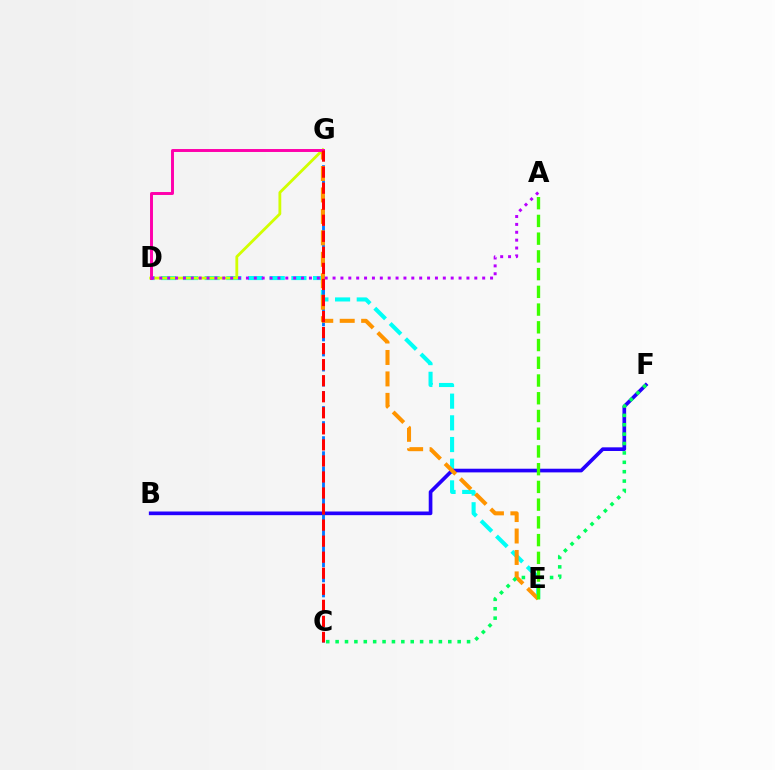{('D', 'E'): [{'color': '#00fff6', 'line_style': 'dashed', 'thickness': 2.95}], ('B', 'F'): [{'color': '#2500ff', 'line_style': 'solid', 'thickness': 2.64}], ('D', 'G'): [{'color': '#d1ff00', 'line_style': 'solid', 'thickness': 2.02}, {'color': '#ff00ac', 'line_style': 'solid', 'thickness': 2.12}], ('C', 'G'): [{'color': '#0074ff', 'line_style': 'dashed', 'thickness': 2.05}, {'color': '#ff0000', 'line_style': 'dashed', 'thickness': 2.18}], ('E', 'G'): [{'color': '#ff9400', 'line_style': 'dashed', 'thickness': 2.91}], ('A', 'E'): [{'color': '#3dff00', 'line_style': 'dashed', 'thickness': 2.41}], ('A', 'D'): [{'color': '#b900ff', 'line_style': 'dotted', 'thickness': 2.14}], ('C', 'F'): [{'color': '#00ff5c', 'line_style': 'dotted', 'thickness': 2.55}]}